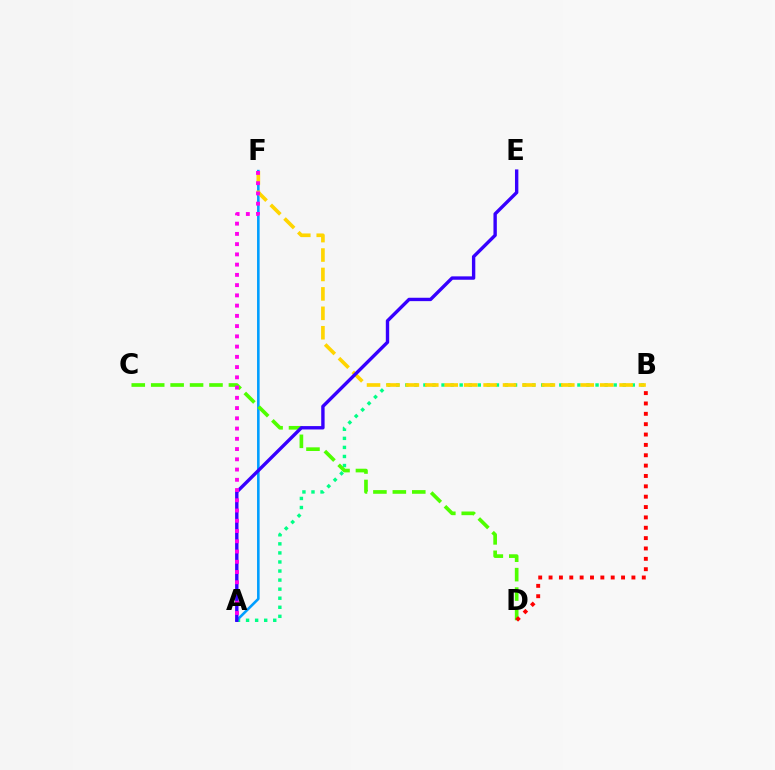{('A', 'B'): [{'color': '#00ff86', 'line_style': 'dotted', 'thickness': 2.46}], ('A', 'F'): [{'color': '#009eff', 'line_style': 'solid', 'thickness': 1.87}, {'color': '#ff00ed', 'line_style': 'dotted', 'thickness': 2.78}], ('B', 'F'): [{'color': '#ffd500', 'line_style': 'dashed', 'thickness': 2.64}], ('C', 'D'): [{'color': '#4fff00', 'line_style': 'dashed', 'thickness': 2.64}], ('B', 'D'): [{'color': '#ff0000', 'line_style': 'dotted', 'thickness': 2.81}], ('A', 'E'): [{'color': '#3700ff', 'line_style': 'solid', 'thickness': 2.44}]}